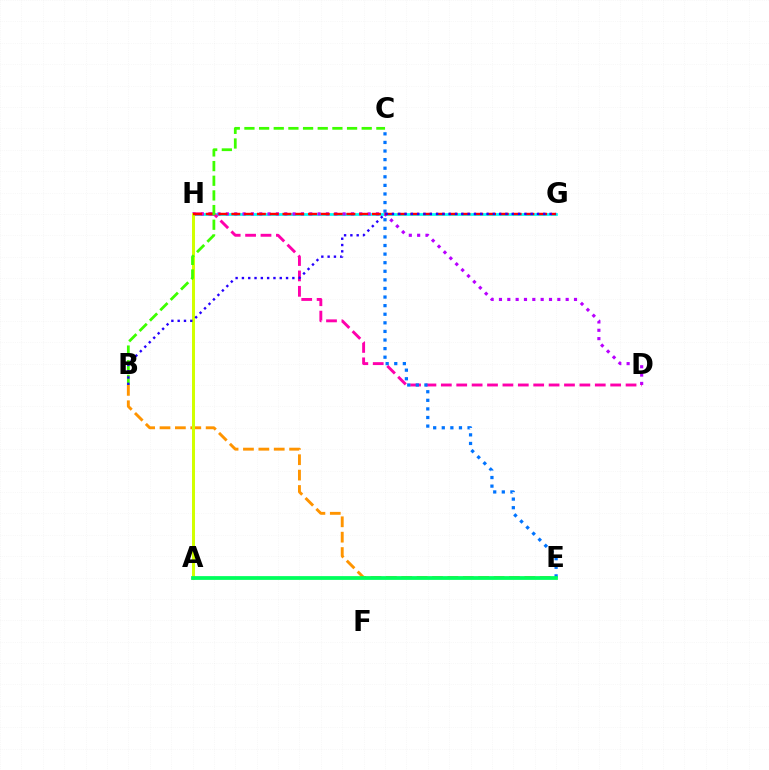{('G', 'H'): [{'color': '#00fff6', 'line_style': 'solid', 'thickness': 1.96}, {'color': '#ff0000', 'line_style': 'dashed', 'thickness': 1.74}], ('D', 'H'): [{'color': '#b900ff', 'line_style': 'dotted', 'thickness': 2.27}, {'color': '#ff00ac', 'line_style': 'dashed', 'thickness': 2.09}], ('B', 'E'): [{'color': '#ff9400', 'line_style': 'dashed', 'thickness': 2.09}], ('A', 'H'): [{'color': '#d1ff00', 'line_style': 'solid', 'thickness': 2.17}], ('C', 'E'): [{'color': '#0074ff', 'line_style': 'dotted', 'thickness': 2.33}], ('B', 'C'): [{'color': '#3dff00', 'line_style': 'dashed', 'thickness': 1.99}], ('A', 'E'): [{'color': '#00ff5c', 'line_style': 'solid', 'thickness': 2.71}], ('B', 'G'): [{'color': '#2500ff', 'line_style': 'dotted', 'thickness': 1.71}]}